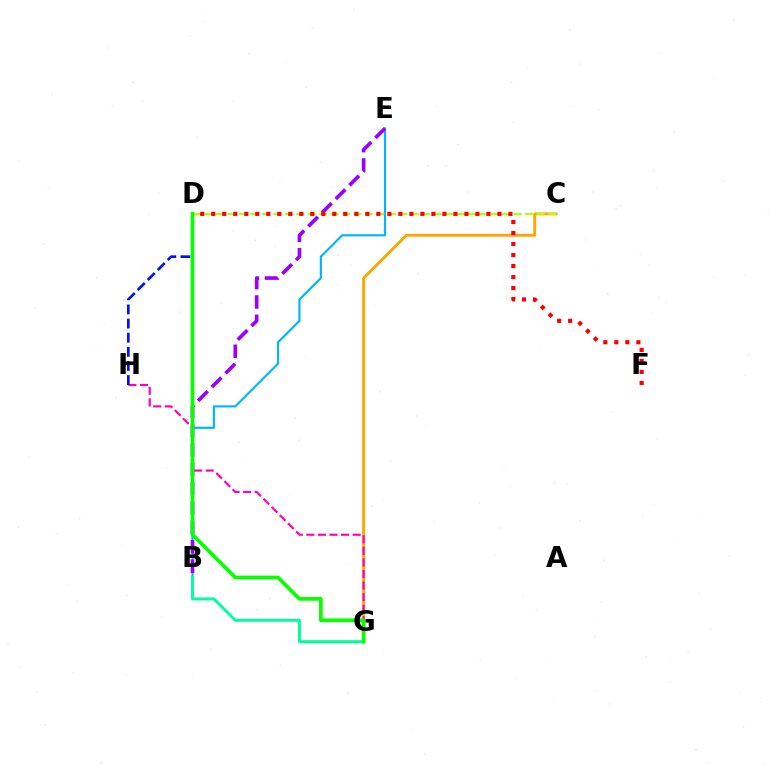{('C', 'G'): [{'color': '#ffa500', 'line_style': 'solid', 'thickness': 2.07}], ('B', 'E'): [{'color': '#00b5ff', 'line_style': 'solid', 'thickness': 1.53}, {'color': '#9b00ff', 'line_style': 'dashed', 'thickness': 2.63}], ('G', 'H'): [{'color': '#ff00bd', 'line_style': 'dashed', 'thickness': 1.57}], ('B', 'G'): [{'color': '#00ff9d', 'line_style': 'solid', 'thickness': 2.14}], ('C', 'D'): [{'color': '#b3ff00', 'line_style': 'dashed', 'thickness': 1.55}], ('D', 'F'): [{'color': '#ff0000', 'line_style': 'dotted', 'thickness': 2.99}], ('D', 'H'): [{'color': '#0010ff', 'line_style': 'dashed', 'thickness': 1.92}], ('D', 'G'): [{'color': '#08ff00', 'line_style': 'solid', 'thickness': 2.67}]}